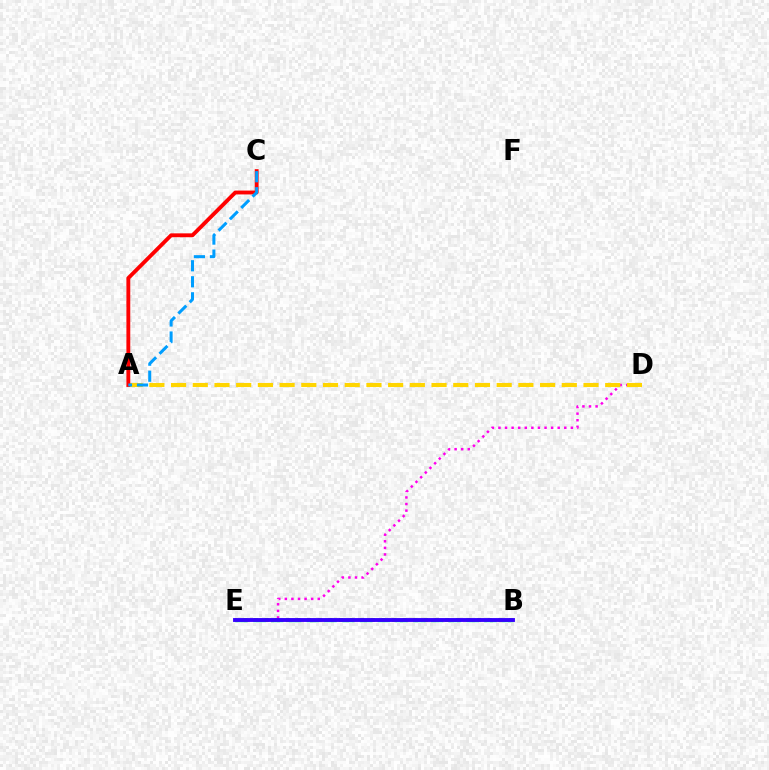{('D', 'E'): [{'color': '#ff00ed', 'line_style': 'dotted', 'thickness': 1.79}], ('A', 'D'): [{'color': '#ffd500', 'line_style': 'dashed', 'thickness': 2.95}], ('A', 'C'): [{'color': '#ff0000', 'line_style': 'solid', 'thickness': 2.78}, {'color': '#009eff', 'line_style': 'dashed', 'thickness': 2.18}], ('B', 'E'): [{'color': '#4fff00', 'line_style': 'dotted', 'thickness': 2.89}, {'color': '#00ff86', 'line_style': 'dashed', 'thickness': 2.41}, {'color': '#3700ff', 'line_style': 'solid', 'thickness': 2.79}]}